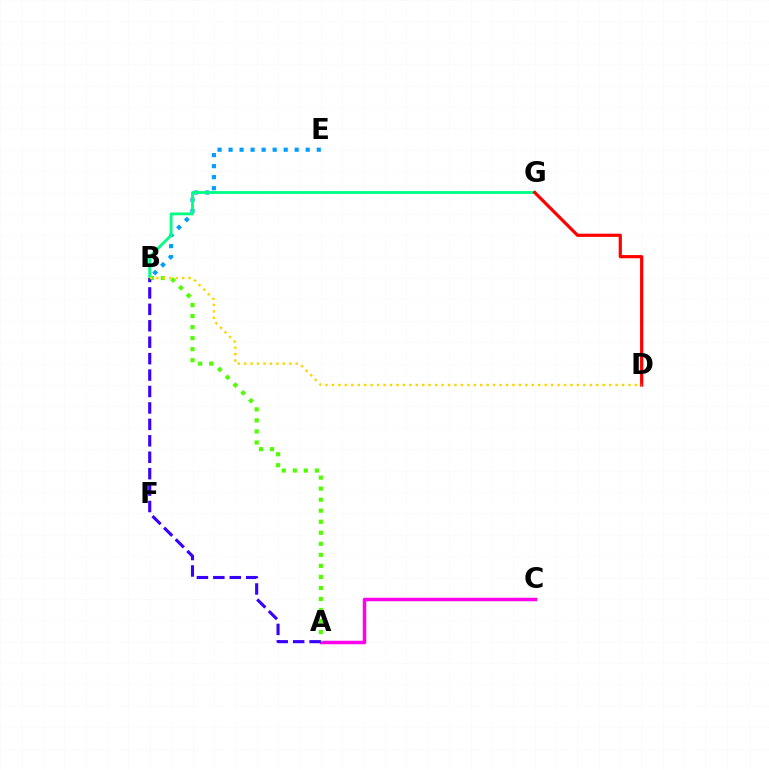{('A', 'C'): [{'color': '#ff00ed', 'line_style': 'solid', 'thickness': 2.52}], ('A', 'B'): [{'color': '#4fff00', 'line_style': 'dotted', 'thickness': 3.0}, {'color': '#3700ff', 'line_style': 'dashed', 'thickness': 2.23}], ('B', 'E'): [{'color': '#009eff', 'line_style': 'dotted', 'thickness': 3.0}], ('B', 'G'): [{'color': '#00ff86', 'line_style': 'solid', 'thickness': 2.05}], ('D', 'G'): [{'color': '#ff0000', 'line_style': 'solid', 'thickness': 2.3}], ('B', 'D'): [{'color': '#ffd500', 'line_style': 'dotted', 'thickness': 1.75}]}